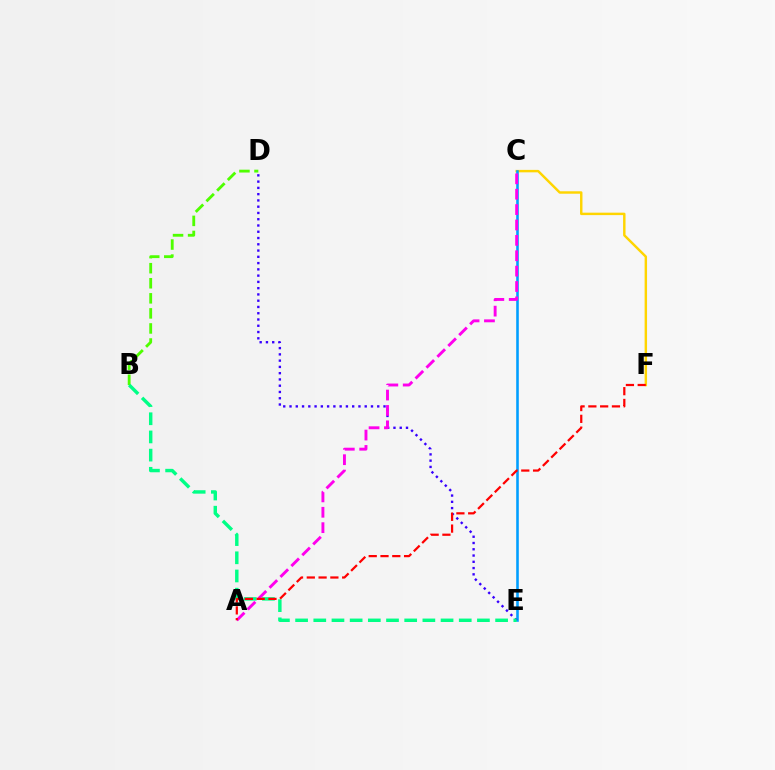{('C', 'F'): [{'color': '#ffd500', 'line_style': 'solid', 'thickness': 1.76}], ('C', 'E'): [{'color': '#009eff', 'line_style': 'solid', 'thickness': 1.86}], ('D', 'E'): [{'color': '#3700ff', 'line_style': 'dotted', 'thickness': 1.7}], ('B', 'D'): [{'color': '#4fff00', 'line_style': 'dashed', 'thickness': 2.05}], ('A', 'C'): [{'color': '#ff00ed', 'line_style': 'dashed', 'thickness': 2.09}], ('B', 'E'): [{'color': '#00ff86', 'line_style': 'dashed', 'thickness': 2.47}], ('A', 'F'): [{'color': '#ff0000', 'line_style': 'dashed', 'thickness': 1.6}]}